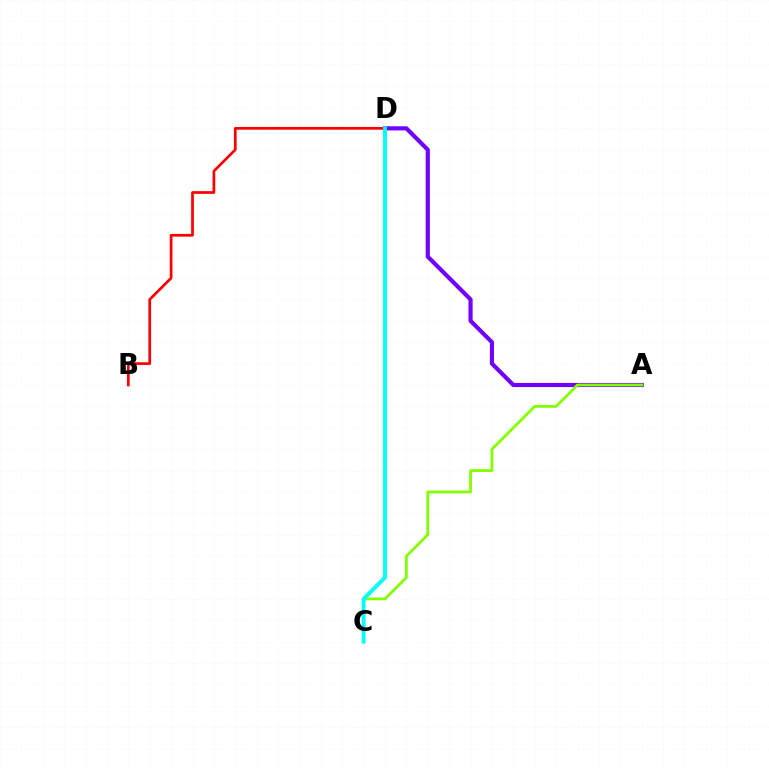{('B', 'D'): [{'color': '#ff0000', 'line_style': 'solid', 'thickness': 1.96}], ('A', 'D'): [{'color': '#7200ff', 'line_style': 'solid', 'thickness': 2.99}], ('A', 'C'): [{'color': '#84ff00', 'line_style': 'solid', 'thickness': 2.0}], ('C', 'D'): [{'color': '#00fff6', 'line_style': 'solid', 'thickness': 2.78}]}